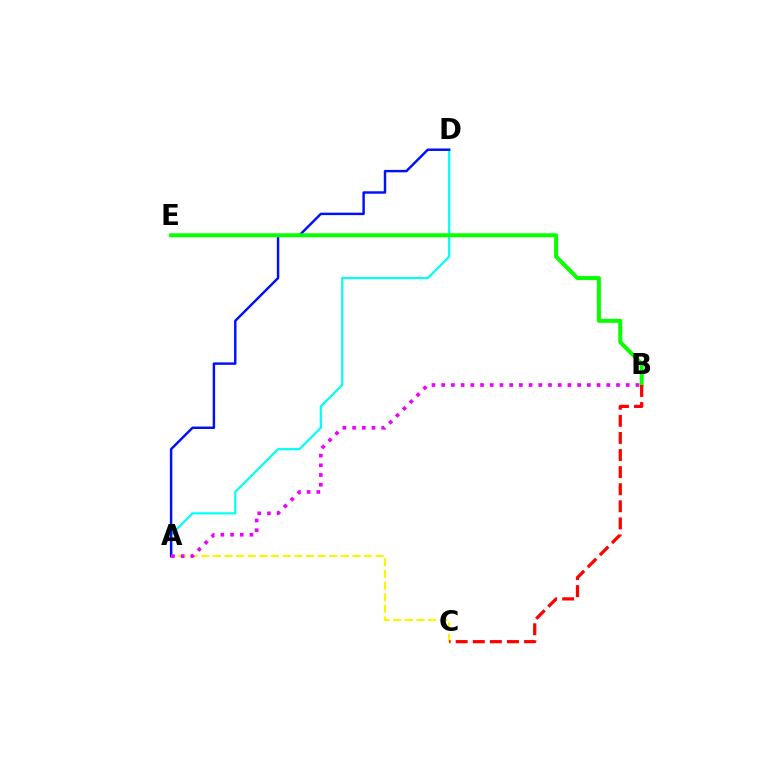{('A', 'D'): [{'color': '#00fff6', 'line_style': 'solid', 'thickness': 1.57}, {'color': '#0010ff', 'line_style': 'solid', 'thickness': 1.76}], ('B', 'E'): [{'color': '#08ff00', 'line_style': 'solid', 'thickness': 2.88}], ('A', 'C'): [{'color': '#fcf500', 'line_style': 'dashed', 'thickness': 1.58}], ('A', 'B'): [{'color': '#ee00ff', 'line_style': 'dotted', 'thickness': 2.64}], ('B', 'C'): [{'color': '#ff0000', 'line_style': 'dashed', 'thickness': 2.32}]}